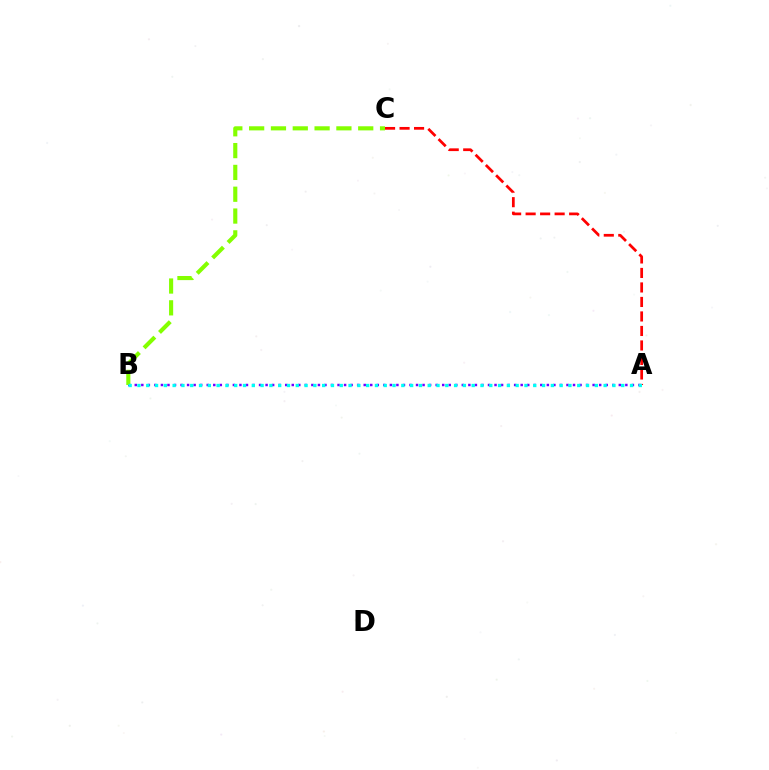{('A', 'B'): [{'color': '#7200ff', 'line_style': 'dotted', 'thickness': 1.78}, {'color': '#00fff6', 'line_style': 'dotted', 'thickness': 2.39}], ('B', 'C'): [{'color': '#84ff00', 'line_style': 'dashed', 'thickness': 2.96}], ('A', 'C'): [{'color': '#ff0000', 'line_style': 'dashed', 'thickness': 1.97}]}